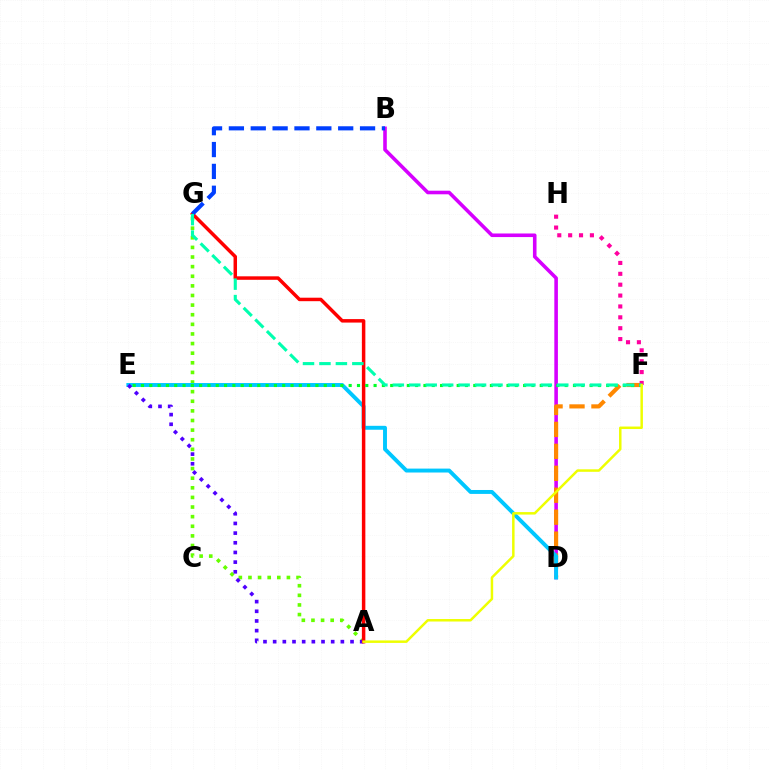{('B', 'D'): [{'color': '#d600ff', 'line_style': 'solid', 'thickness': 2.58}], ('A', 'G'): [{'color': '#66ff00', 'line_style': 'dotted', 'thickness': 2.61}, {'color': '#ff0000', 'line_style': 'solid', 'thickness': 2.51}], ('D', 'F'): [{'color': '#ff8800', 'line_style': 'dashed', 'thickness': 2.98}], ('D', 'E'): [{'color': '#00c7ff', 'line_style': 'solid', 'thickness': 2.82}], ('F', 'H'): [{'color': '#ff00a0', 'line_style': 'dotted', 'thickness': 2.96}], ('A', 'E'): [{'color': '#4f00ff', 'line_style': 'dotted', 'thickness': 2.63}], ('E', 'F'): [{'color': '#00ff27', 'line_style': 'dotted', 'thickness': 2.26}], ('B', 'G'): [{'color': '#003fff', 'line_style': 'dashed', 'thickness': 2.97}], ('F', 'G'): [{'color': '#00ffaf', 'line_style': 'dashed', 'thickness': 2.23}], ('A', 'F'): [{'color': '#eeff00', 'line_style': 'solid', 'thickness': 1.79}]}